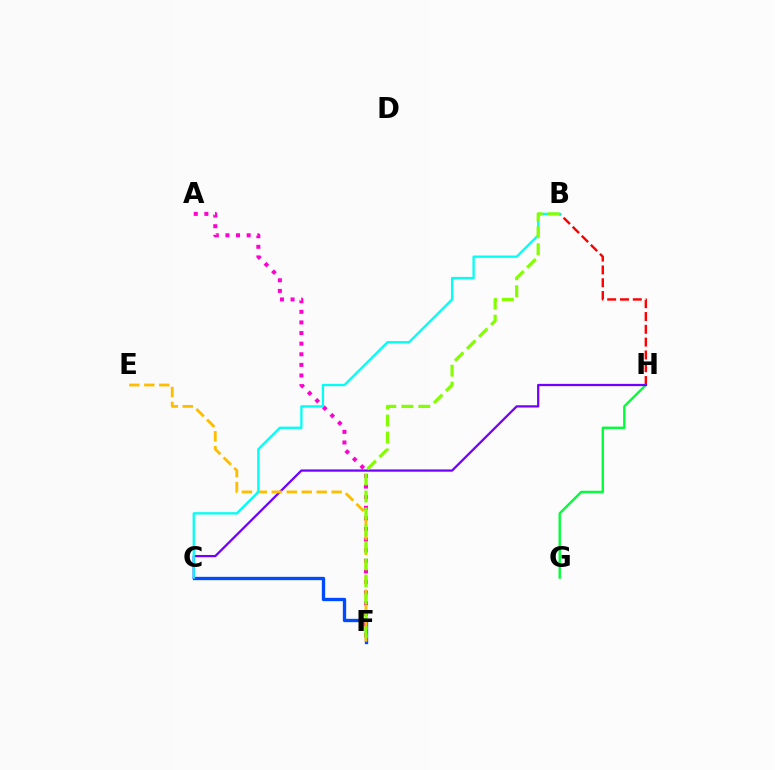{('G', 'H'): [{'color': '#00ff39', 'line_style': 'solid', 'thickness': 1.72}], ('C', 'F'): [{'color': '#004bff', 'line_style': 'solid', 'thickness': 2.4}], ('B', 'H'): [{'color': '#ff0000', 'line_style': 'dashed', 'thickness': 1.74}], ('A', 'F'): [{'color': '#ff00cf', 'line_style': 'dotted', 'thickness': 2.88}], ('C', 'H'): [{'color': '#7200ff', 'line_style': 'solid', 'thickness': 1.63}], ('E', 'F'): [{'color': '#ffbd00', 'line_style': 'dashed', 'thickness': 2.03}], ('B', 'C'): [{'color': '#00fff6', 'line_style': 'solid', 'thickness': 1.66}], ('B', 'F'): [{'color': '#84ff00', 'line_style': 'dashed', 'thickness': 2.31}]}